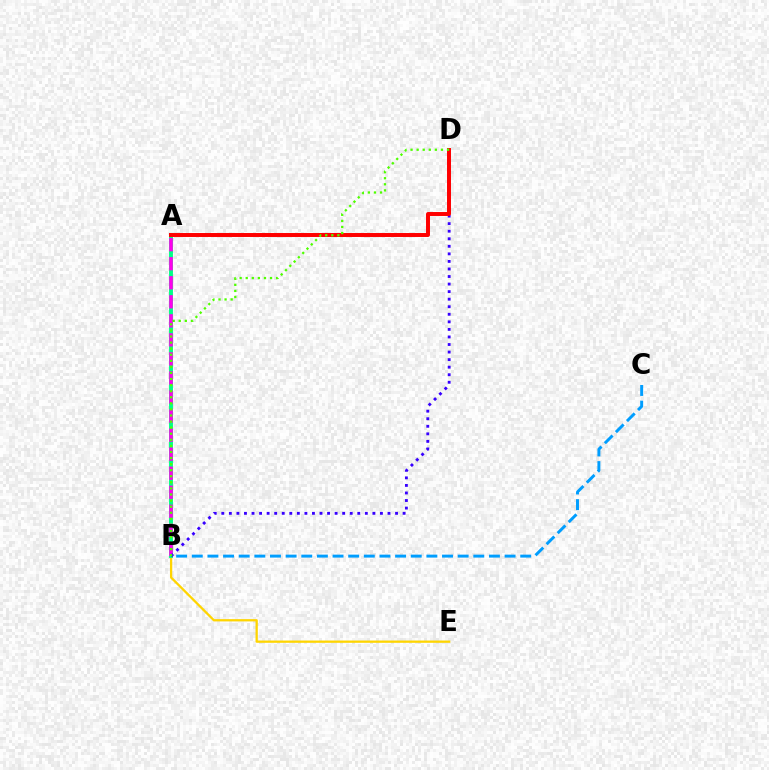{('B', 'C'): [{'color': '#009eff', 'line_style': 'dashed', 'thickness': 2.12}], ('B', 'E'): [{'color': '#ffd500', 'line_style': 'solid', 'thickness': 1.64}], ('A', 'B'): [{'color': '#00ff86', 'line_style': 'solid', 'thickness': 2.81}, {'color': '#ff00ed', 'line_style': 'dashed', 'thickness': 2.59}], ('B', 'D'): [{'color': '#3700ff', 'line_style': 'dotted', 'thickness': 2.05}, {'color': '#4fff00', 'line_style': 'dotted', 'thickness': 1.65}], ('A', 'D'): [{'color': '#ff0000', 'line_style': 'solid', 'thickness': 2.85}]}